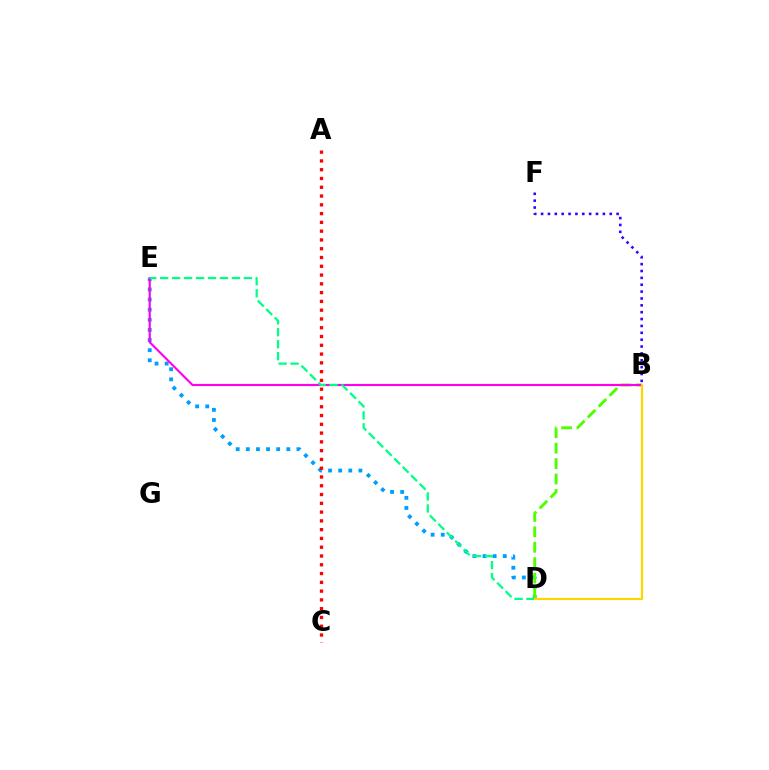{('D', 'E'): [{'color': '#009eff', 'line_style': 'dotted', 'thickness': 2.75}, {'color': '#00ff86', 'line_style': 'dashed', 'thickness': 1.63}], ('B', 'F'): [{'color': '#3700ff', 'line_style': 'dotted', 'thickness': 1.87}], ('B', 'D'): [{'color': '#4fff00', 'line_style': 'dashed', 'thickness': 2.09}, {'color': '#ffd500', 'line_style': 'solid', 'thickness': 1.59}], ('B', 'E'): [{'color': '#ff00ed', 'line_style': 'solid', 'thickness': 1.55}], ('A', 'C'): [{'color': '#ff0000', 'line_style': 'dotted', 'thickness': 2.39}]}